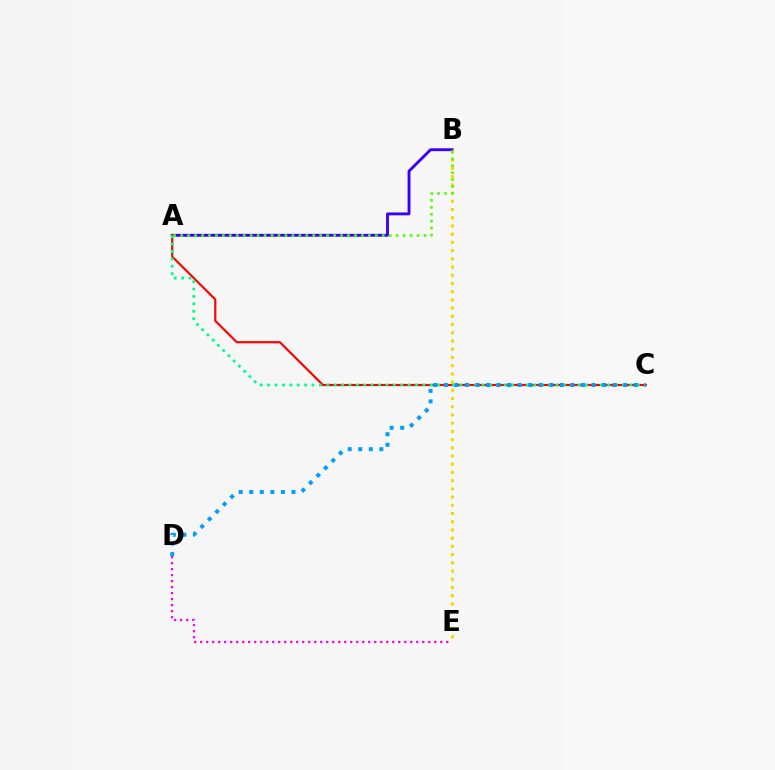{('A', 'B'): [{'color': '#3700ff', 'line_style': 'solid', 'thickness': 2.08}, {'color': '#4fff00', 'line_style': 'dotted', 'thickness': 1.89}], ('A', 'C'): [{'color': '#ff0000', 'line_style': 'solid', 'thickness': 1.56}, {'color': '#00ff86', 'line_style': 'dotted', 'thickness': 2.01}], ('D', 'E'): [{'color': '#ff00ed', 'line_style': 'dotted', 'thickness': 1.63}], ('B', 'E'): [{'color': '#ffd500', 'line_style': 'dotted', 'thickness': 2.23}], ('C', 'D'): [{'color': '#009eff', 'line_style': 'dotted', 'thickness': 2.87}]}